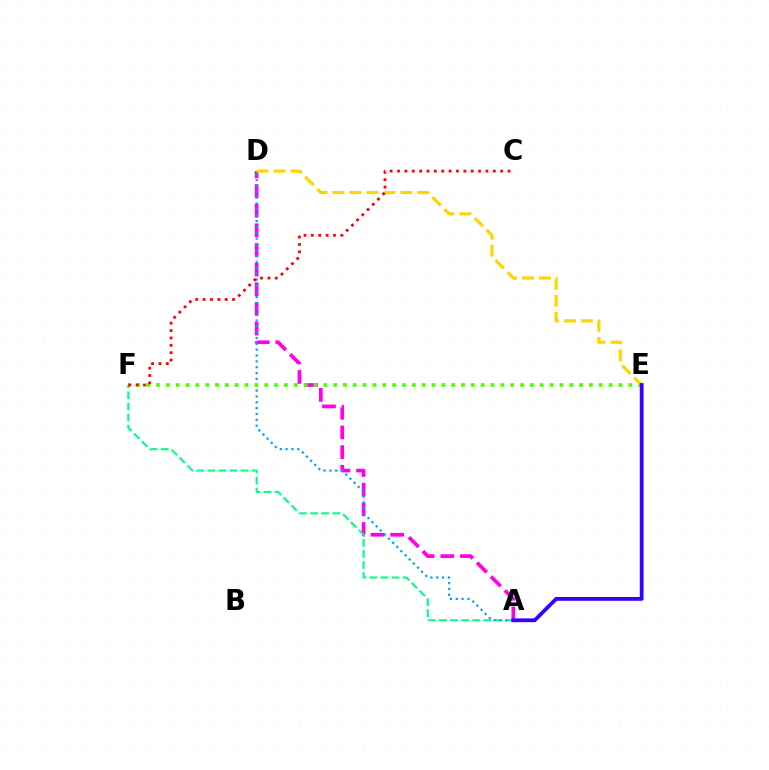{('A', 'D'): [{'color': '#ff00ed', 'line_style': 'dashed', 'thickness': 2.67}, {'color': '#009eff', 'line_style': 'dotted', 'thickness': 1.59}], ('A', 'F'): [{'color': '#00ff86', 'line_style': 'dashed', 'thickness': 1.51}], ('E', 'F'): [{'color': '#4fff00', 'line_style': 'dotted', 'thickness': 2.67}], ('D', 'E'): [{'color': '#ffd500', 'line_style': 'dashed', 'thickness': 2.3}], ('A', 'E'): [{'color': '#3700ff', 'line_style': 'solid', 'thickness': 2.74}], ('C', 'F'): [{'color': '#ff0000', 'line_style': 'dotted', 'thickness': 2.0}]}